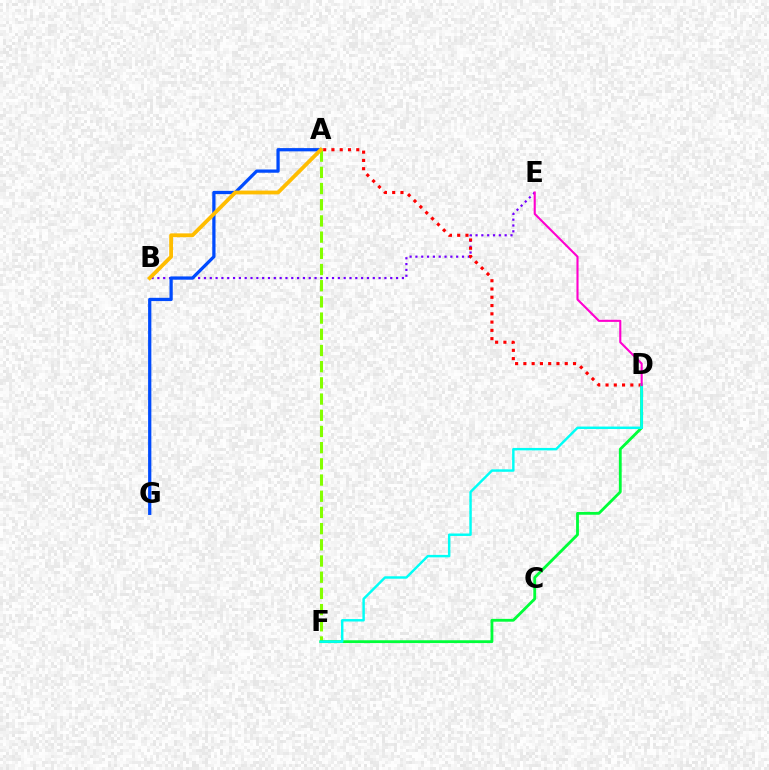{('B', 'E'): [{'color': '#7200ff', 'line_style': 'dotted', 'thickness': 1.58}], ('A', 'G'): [{'color': '#004bff', 'line_style': 'solid', 'thickness': 2.34}], ('A', 'D'): [{'color': '#ff0000', 'line_style': 'dotted', 'thickness': 2.25}], ('A', 'F'): [{'color': '#84ff00', 'line_style': 'dashed', 'thickness': 2.2}], ('D', 'F'): [{'color': '#00ff39', 'line_style': 'solid', 'thickness': 2.03}, {'color': '#00fff6', 'line_style': 'solid', 'thickness': 1.76}], ('A', 'B'): [{'color': '#ffbd00', 'line_style': 'solid', 'thickness': 2.75}], ('D', 'E'): [{'color': '#ff00cf', 'line_style': 'solid', 'thickness': 1.52}]}